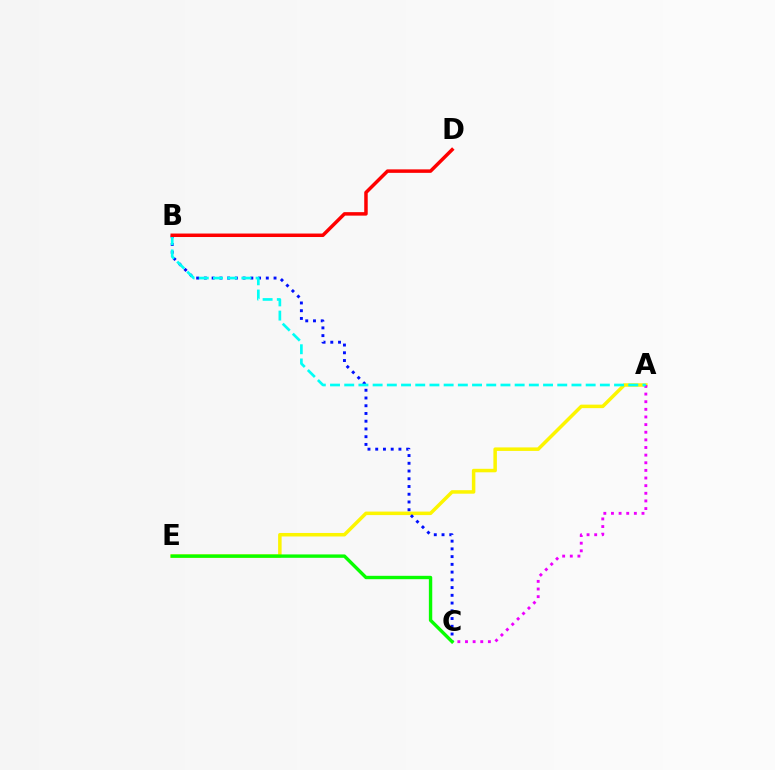{('A', 'E'): [{'color': '#fcf500', 'line_style': 'solid', 'thickness': 2.52}], ('A', 'C'): [{'color': '#ee00ff', 'line_style': 'dotted', 'thickness': 2.07}], ('B', 'C'): [{'color': '#0010ff', 'line_style': 'dotted', 'thickness': 2.1}], ('A', 'B'): [{'color': '#00fff6', 'line_style': 'dashed', 'thickness': 1.93}], ('B', 'D'): [{'color': '#ff0000', 'line_style': 'solid', 'thickness': 2.51}], ('C', 'E'): [{'color': '#08ff00', 'line_style': 'solid', 'thickness': 2.43}]}